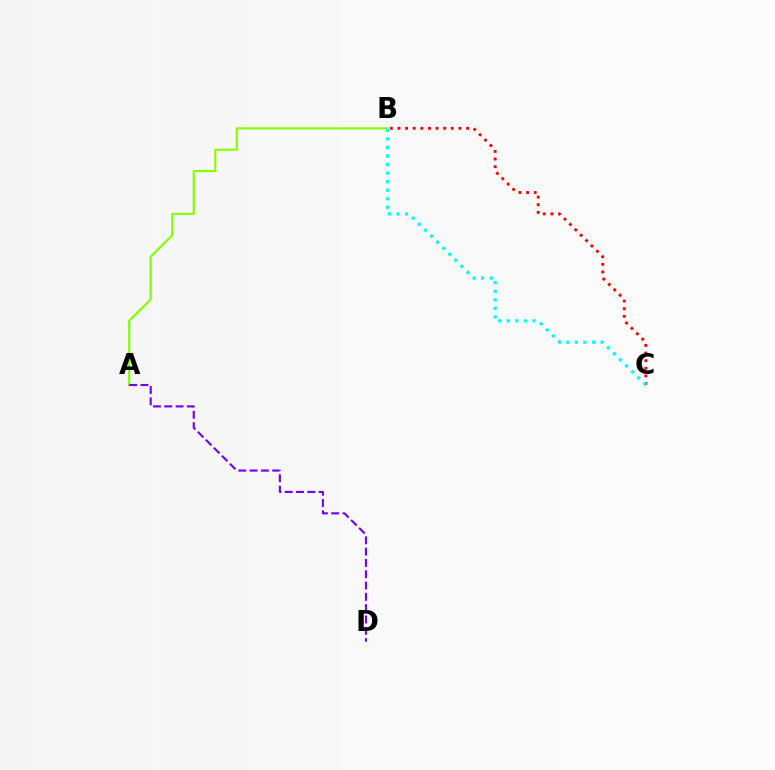{('B', 'C'): [{'color': '#ff0000', 'line_style': 'dotted', 'thickness': 2.07}, {'color': '#00fff6', 'line_style': 'dotted', 'thickness': 2.32}], ('A', 'B'): [{'color': '#84ff00', 'line_style': 'solid', 'thickness': 1.55}], ('A', 'D'): [{'color': '#7200ff', 'line_style': 'dashed', 'thickness': 1.54}]}